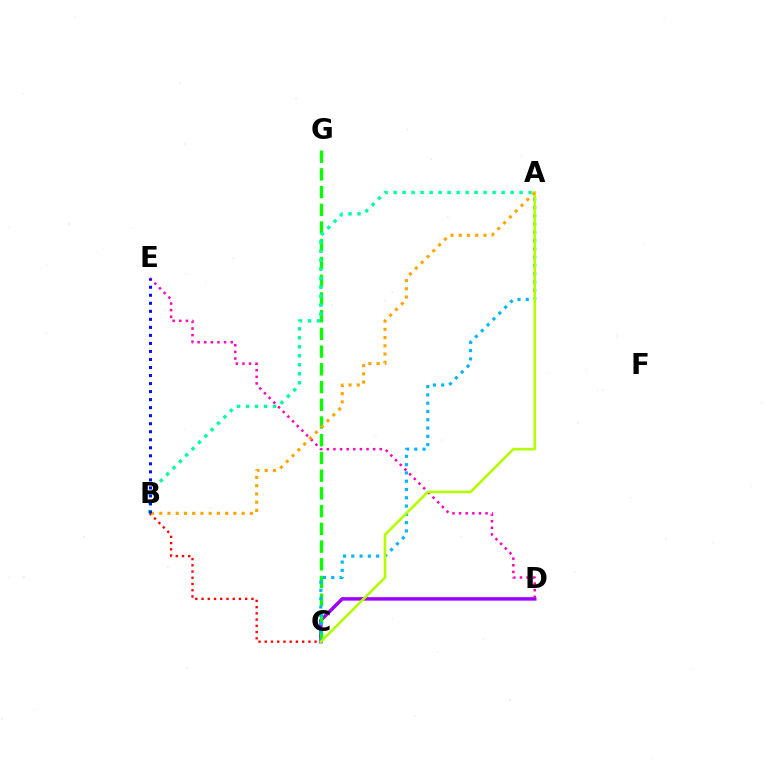{('C', 'D'): [{'color': '#9b00ff', 'line_style': 'solid', 'thickness': 2.5}], ('C', 'G'): [{'color': '#08ff00', 'line_style': 'dashed', 'thickness': 2.41}], ('B', 'C'): [{'color': '#ff0000', 'line_style': 'dotted', 'thickness': 1.69}], ('A', 'B'): [{'color': '#00ff9d', 'line_style': 'dotted', 'thickness': 2.44}, {'color': '#ffa500', 'line_style': 'dotted', 'thickness': 2.24}], ('D', 'E'): [{'color': '#ff00bd', 'line_style': 'dotted', 'thickness': 1.8}], ('A', 'C'): [{'color': '#00b5ff', 'line_style': 'dotted', 'thickness': 2.25}, {'color': '#b3ff00', 'line_style': 'solid', 'thickness': 1.88}], ('B', 'E'): [{'color': '#0010ff', 'line_style': 'dotted', 'thickness': 2.18}]}